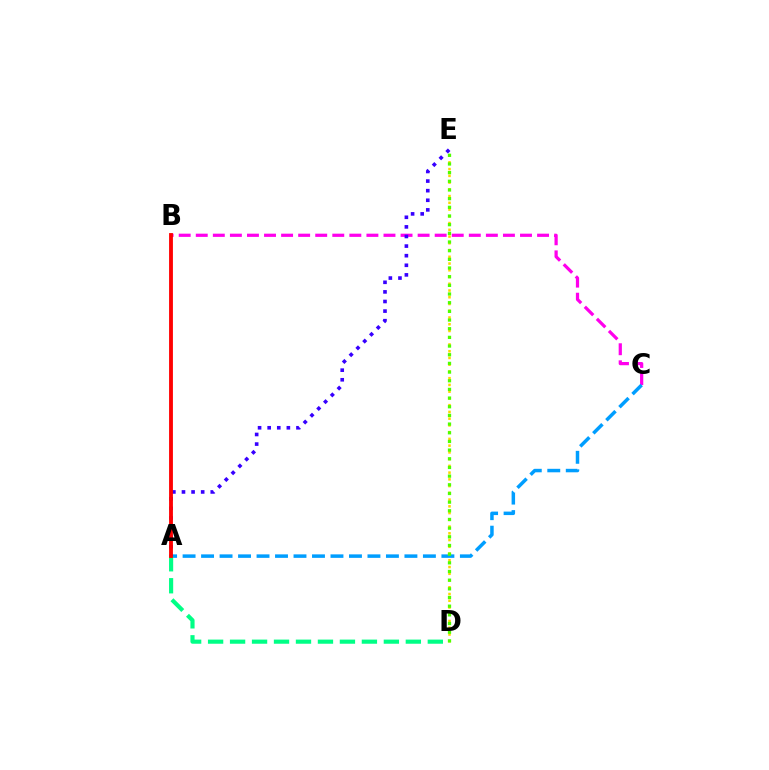{('B', 'C'): [{'color': '#ff00ed', 'line_style': 'dashed', 'thickness': 2.32}], ('A', 'C'): [{'color': '#009eff', 'line_style': 'dashed', 'thickness': 2.51}], ('A', 'E'): [{'color': '#3700ff', 'line_style': 'dotted', 'thickness': 2.61}], ('D', 'E'): [{'color': '#ffd500', 'line_style': 'dotted', 'thickness': 1.83}, {'color': '#4fff00', 'line_style': 'dotted', 'thickness': 2.36}], ('A', 'D'): [{'color': '#00ff86', 'line_style': 'dashed', 'thickness': 2.98}], ('A', 'B'): [{'color': '#ff0000', 'line_style': 'solid', 'thickness': 2.76}]}